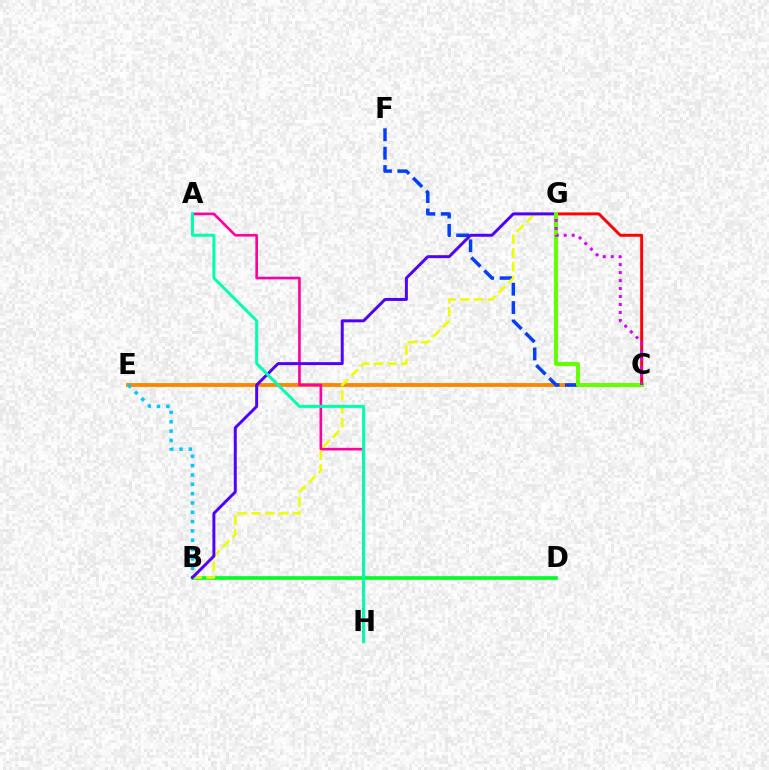{('C', 'E'): [{'color': '#ff8800', 'line_style': 'solid', 'thickness': 2.78}], ('A', 'H'): [{'color': '#ff00a0', 'line_style': 'solid', 'thickness': 1.9}, {'color': '#00ffaf', 'line_style': 'solid', 'thickness': 2.17}], ('C', 'F'): [{'color': '#003fff', 'line_style': 'dashed', 'thickness': 2.5}], ('B', 'D'): [{'color': '#00ff27', 'line_style': 'solid', 'thickness': 2.62}], ('C', 'G'): [{'color': '#ff0000', 'line_style': 'solid', 'thickness': 2.12}, {'color': '#66ff00', 'line_style': 'solid', 'thickness': 2.91}, {'color': '#d600ff', 'line_style': 'dotted', 'thickness': 2.17}], ('B', 'G'): [{'color': '#eeff00', 'line_style': 'dashed', 'thickness': 1.87}, {'color': '#4f00ff', 'line_style': 'solid', 'thickness': 2.13}], ('B', 'E'): [{'color': '#00c7ff', 'line_style': 'dotted', 'thickness': 2.53}]}